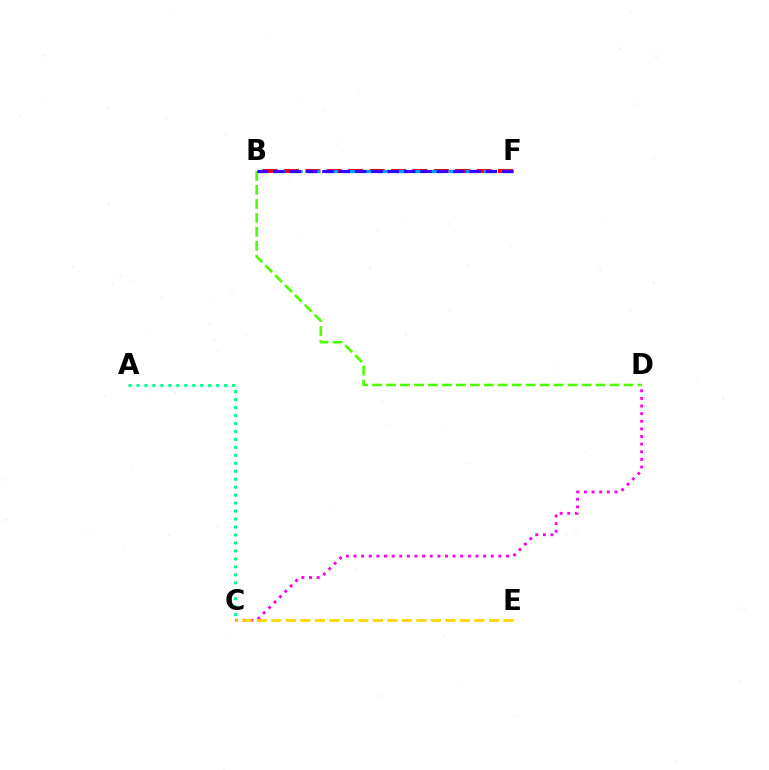{('C', 'D'): [{'color': '#ff00ed', 'line_style': 'dotted', 'thickness': 2.07}], ('A', 'C'): [{'color': '#00ff86', 'line_style': 'dotted', 'thickness': 2.16}], ('B', 'F'): [{'color': '#ff0000', 'line_style': 'dashed', 'thickness': 2.91}, {'color': '#009eff', 'line_style': 'dashed', 'thickness': 2.39}, {'color': '#3700ff', 'line_style': 'dashed', 'thickness': 2.22}], ('B', 'D'): [{'color': '#4fff00', 'line_style': 'dashed', 'thickness': 1.9}], ('C', 'E'): [{'color': '#ffd500', 'line_style': 'dashed', 'thickness': 1.97}]}